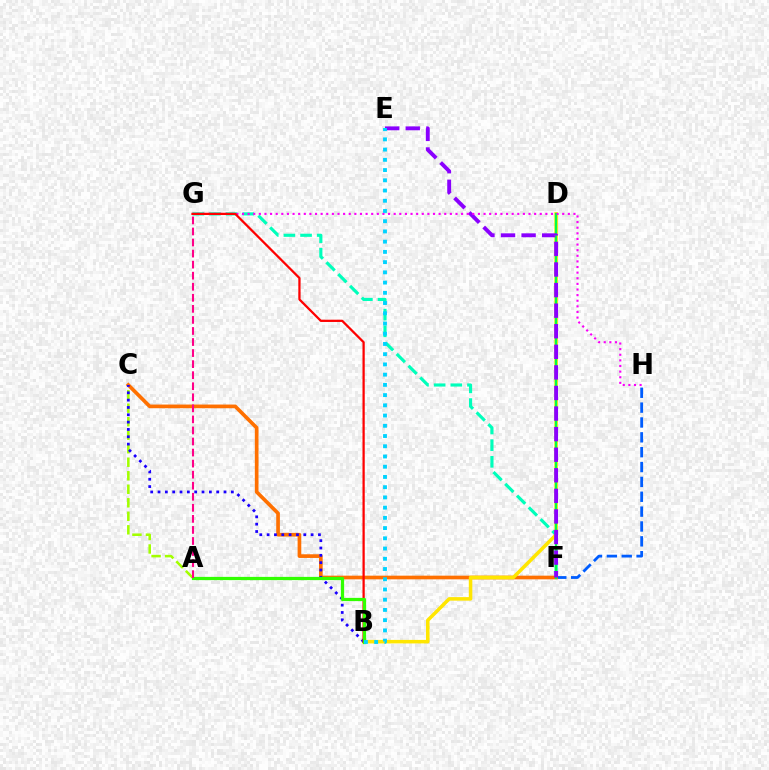{('F', 'H'): [{'color': '#005dff', 'line_style': 'dashed', 'thickness': 2.02}], ('A', 'C'): [{'color': '#a2ff00', 'line_style': 'dashed', 'thickness': 1.84}], ('F', 'G'): [{'color': '#00ffbb', 'line_style': 'dashed', 'thickness': 2.26}], ('C', 'F'): [{'color': '#ff7000', 'line_style': 'solid', 'thickness': 2.65}], ('B', 'D'): [{'color': '#ffe600', 'line_style': 'solid', 'thickness': 2.54}], ('B', 'C'): [{'color': '#1900ff', 'line_style': 'dotted', 'thickness': 1.99}], ('D', 'F'): [{'color': '#00ff45', 'line_style': 'solid', 'thickness': 1.62}], ('E', 'F'): [{'color': '#8a00ff', 'line_style': 'dashed', 'thickness': 2.8}], ('G', 'H'): [{'color': '#fa00f9', 'line_style': 'dotted', 'thickness': 1.53}], ('B', 'G'): [{'color': '#ff0000', 'line_style': 'solid', 'thickness': 1.62}], ('A', 'B'): [{'color': '#31ff00', 'line_style': 'solid', 'thickness': 2.33}], ('B', 'E'): [{'color': '#00d3ff', 'line_style': 'dotted', 'thickness': 2.78}], ('A', 'G'): [{'color': '#ff0088', 'line_style': 'dashed', 'thickness': 1.5}]}